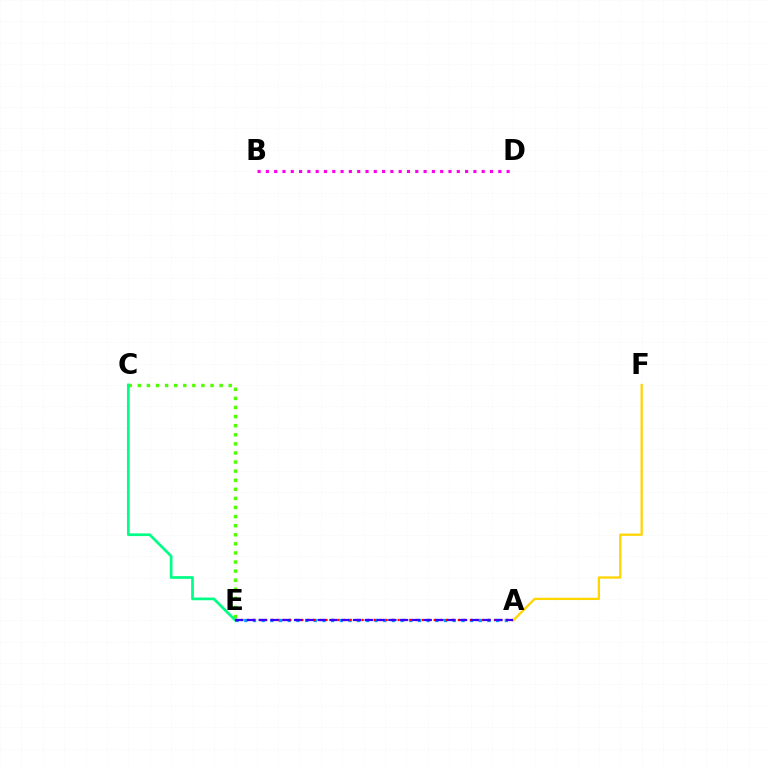{('B', 'D'): [{'color': '#ff00ed', 'line_style': 'dotted', 'thickness': 2.26}], ('C', 'E'): [{'color': '#4fff00', 'line_style': 'dotted', 'thickness': 2.47}, {'color': '#00ff86', 'line_style': 'solid', 'thickness': 1.96}], ('A', 'F'): [{'color': '#ffd500', 'line_style': 'solid', 'thickness': 1.64}], ('A', 'E'): [{'color': '#009eff', 'line_style': 'dotted', 'thickness': 2.36}, {'color': '#ff0000', 'line_style': 'dotted', 'thickness': 1.64}, {'color': '#3700ff', 'line_style': 'dashed', 'thickness': 1.6}]}